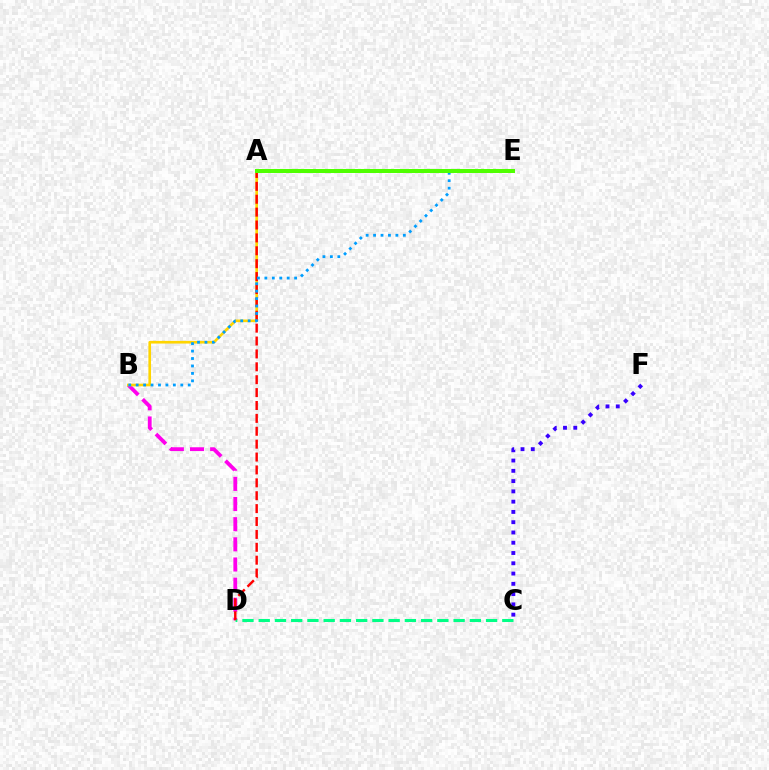{('B', 'D'): [{'color': '#ff00ed', 'line_style': 'dashed', 'thickness': 2.74}], ('C', 'D'): [{'color': '#00ff86', 'line_style': 'dashed', 'thickness': 2.21}], ('C', 'F'): [{'color': '#3700ff', 'line_style': 'dotted', 'thickness': 2.79}], ('A', 'B'): [{'color': '#ffd500', 'line_style': 'solid', 'thickness': 1.91}], ('A', 'D'): [{'color': '#ff0000', 'line_style': 'dashed', 'thickness': 1.75}], ('B', 'E'): [{'color': '#009eff', 'line_style': 'dotted', 'thickness': 2.02}], ('A', 'E'): [{'color': '#4fff00', 'line_style': 'solid', 'thickness': 2.87}]}